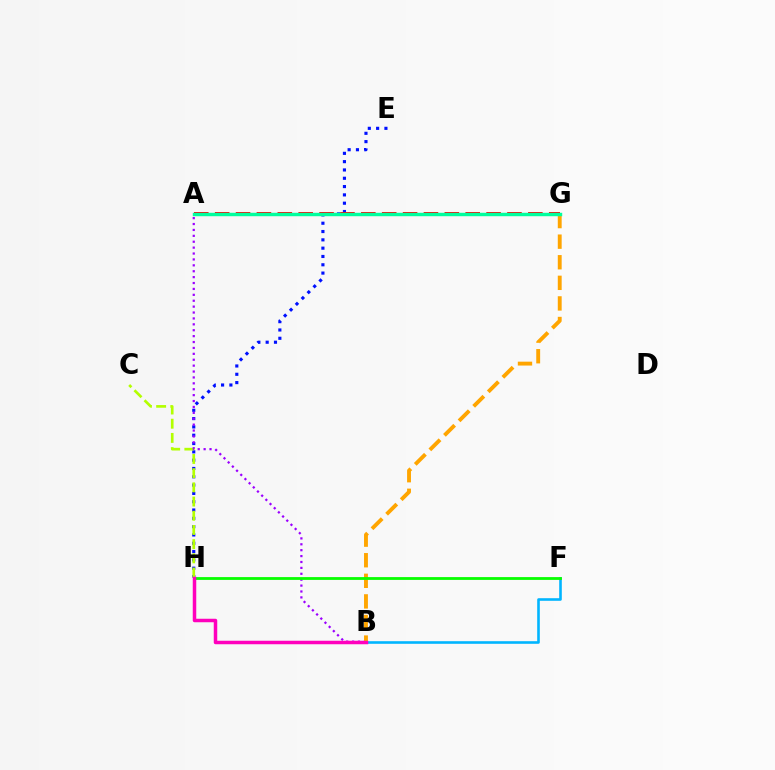{('E', 'H'): [{'color': '#0010ff', 'line_style': 'dotted', 'thickness': 2.26}], ('C', 'H'): [{'color': '#b3ff00', 'line_style': 'dashed', 'thickness': 1.93}], ('A', 'B'): [{'color': '#9b00ff', 'line_style': 'dotted', 'thickness': 1.6}], ('A', 'G'): [{'color': '#ff0000', 'line_style': 'dashed', 'thickness': 2.84}, {'color': '#00ff9d', 'line_style': 'solid', 'thickness': 2.47}], ('B', 'G'): [{'color': '#ffa500', 'line_style': 'dashed', 'thickness': 2.8}], ('B', 'F'): [{'color': '#00b5ff', 'line_style': 'solid', 'thickness': 1.88}], ('F', 'H'): [{'color': '#08ff00', 'line_style': 'solid', 'thickness': 2.02}], ('B', 'H'): [{'color': '#ff00bd', 'line_style': 'solid', 'thickness': 2.51}]}